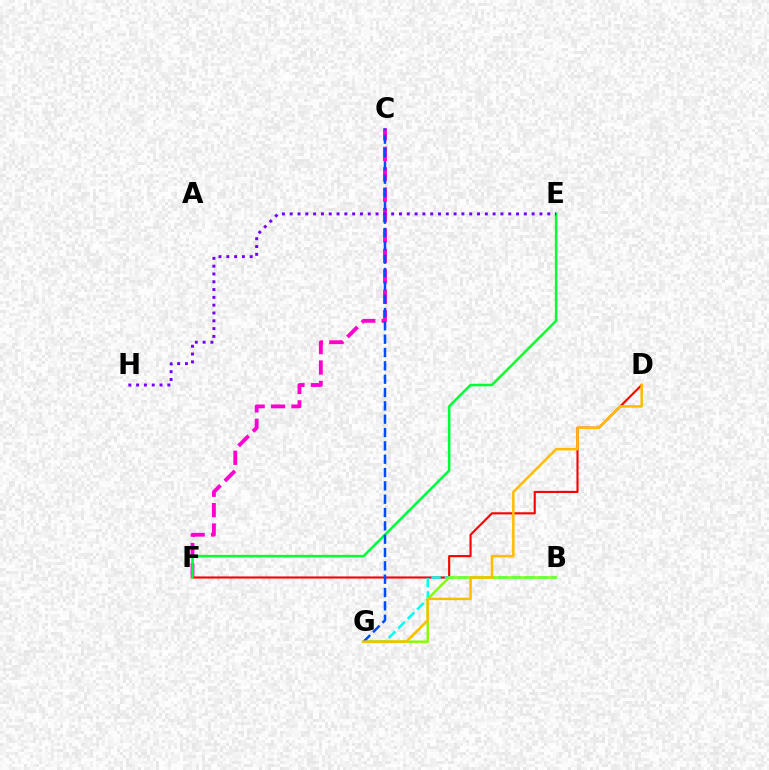{('C', 'F'): [{'color': '#ff00cf', 'line_style': 'dashed', 'thickness': 2.77}], ('D', 'F'): [{'color': '#ff0000', 'line_style': 'solid', 'thickness': 1.54}], ('E', 'F'): [{'color': '#00ff39', 'line_style': 'solid', 'thickness': 1.83}], ('B', 'G'): [{'color': '#00fff6', 'line_style': 'dashed', 'thickness': 1.82}, {'color': '#84ff00', 'line_style': 'solid', 'thickness': 1.77}], ('E', 'H'): [{'color': '#7200ff', 'line_style': 'dotted', 'thickness': 2.12}], ('C', 'G'): [{'color': '#004bff', 'line_style': 'dashed', 'thickness': 1.81}], ('D', 'G'): [{'color': '#ffbd00', 'line_style': 'solid', 'thickness': 1.82}]}